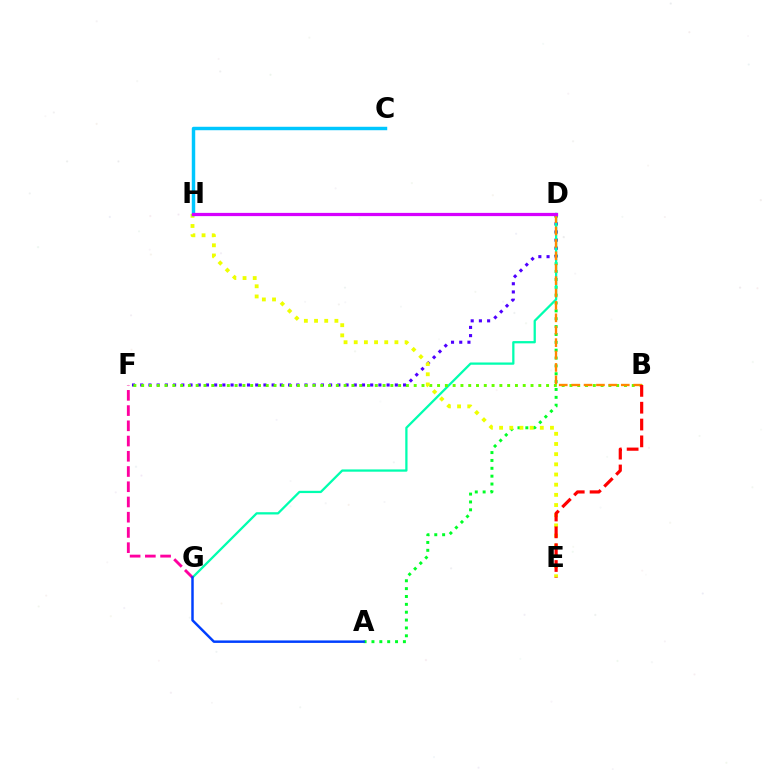{('A', 'D'): [{'color': '#00ff27', 'line_style': 'dotted', 'thickness': 2.14}], ('D', 'F'): [{'color': '#4f00ff', 'line_style': 'dotted', 'thickness': 2.23}], ('D', 'G'): [{'color': '#00ffaf', 'line_style': 'solid', 'thickness': 1.63}], ('B', 'F'): [{'color': '#66ff00', 'line_style': 'dotted', 'thickness': 2.12}], ('F', 'G'): [{'color': '#ff00a0', 'line_style': 'dashed', 'thickness': 2.07}], ('A', 'G'): [{'color': '#003fff', 'line_style': 'solid', 'thickness': 1.78}], ('E', 'H'): [{'color': '#eeff00', 'line_style': 'dotted', 'thickness': 2.76}], ('C', 'H'): [{'color': '#00c7ff', 'line_style': 'solid', 'thickness': 2.48}], ('B', 'D'): [{'color': '#ff8800', 'line_style': 'dashed', 'thickness': 1.69}], ('B', 'E'): [{'color': '#ff0000', 'line_style': 'dashed', 'thickness': 2.29}], ('D', 'H'): [{'color': '#d600ff', 'line_style': 'solid', 'thickness': 2.33}]}